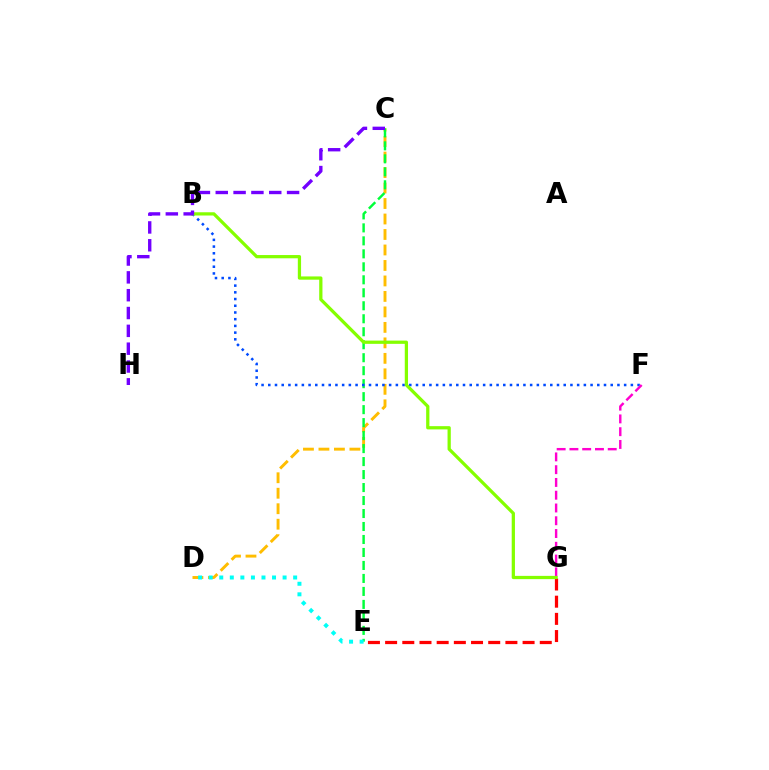{('C', 'D'): [{'color': '#ffbd00', 'line_style': 'dashed', 'thickness': 2.1}], ('C', 'E'): [{'color': '#00ff39', 'line_style': 'dashed', 'thickness': 1.76}], ('E', 'G'): [{'color': '#ff0000', 'line_style': 'dashed', 'thickness': 2.33}], ('B', 'F'): [{'color': '#004bff', 'line_style': 'dotted', 'thickness': 1.82}], ('D', 'E'): [{'color': '#00fff6', 'line_style': 'dotted', 'thickness': 2.87}], ('F', 'G'): [{'color': '#ff00cf', 'line_style': 'dashed', 'thickness': 1.73}], ('B', 'G'): [{'color': '#84ff00', 'line_style': 'solid', 'thickness': 2.34}], ('C', 'H'): [{'color': '#7200ff', 'line_style': 'dashed', 'thickness': 2.42}]}